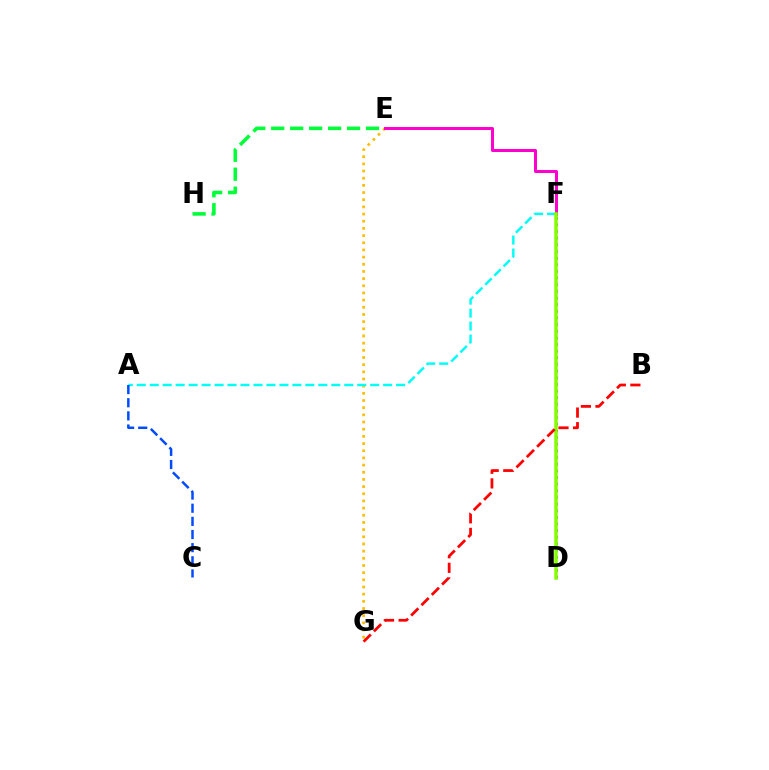{('D', 'F'): [{'color': '#7200ff', 'line_style': 'dotted', 'thickness': 1.81}, {'color': '#84ff00', 'line_style': 'solid', 'thickness': 2.54}], ('E', 'H'): [{'color': '#00ff39', 'line_style': 'dashed', 'thickness': 2.58}], ('E', 'G'): [{'color': '#ffbd00', 'line_style': 'dotted', 'thickness': 1.95}], ('E', 'F'): [{'color': '#ff00cf', 'line_style': 'solid', 'thickness': 2.16}], ('A', 'F'): [{'color': '#00fff6', 'line_style': 'dashed', 'thickness': 1.76}], ('B', 'G'): [{'color': '#ff0000', 'line_style': 'dashed', 'thickness': 1.98}], ('A', 'C'): [{'color': '#004bff', 'line_style': 'dashed', 'thickness': 1.79}]}